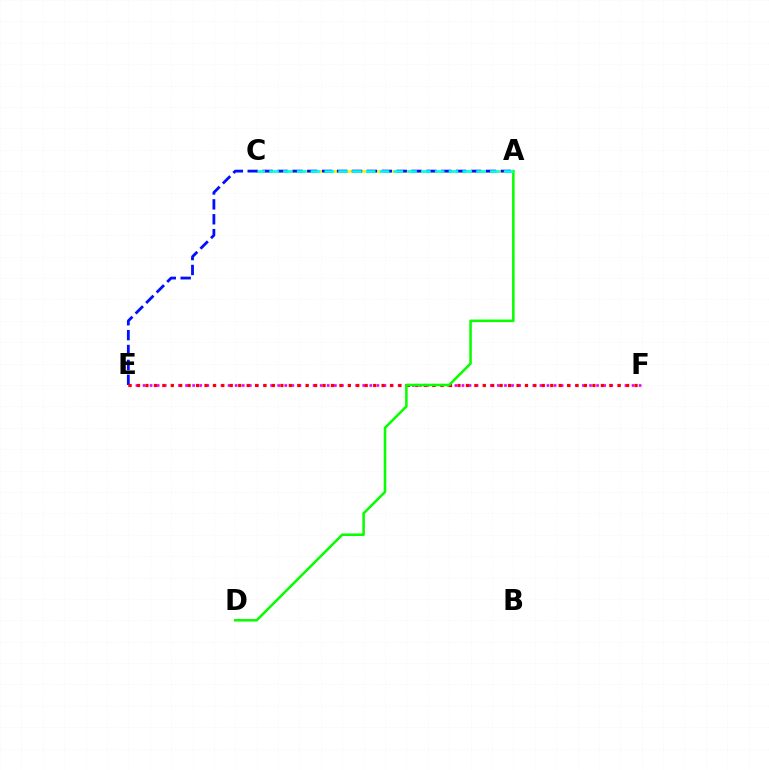{('E', 'F'): [{'color': '#ee00ff', 'line_style': 'dotted', 'thickness': 1.93}, {'color': '#ff0000', 'line_style': 'dotted', 'thickness': 2.29}], ('A', 'C'): [{'color': '#fcf500', 'line_style': 'solid', 'thickness': 1.95}, {'color': '#00fff6', 'line_style': 'dashed', 'thickness': 1.87}], ('A', 'E'): [{'color': '#0010ff', 'line_style': 'dashed', 'thickness': 2.02}], ('A', 'D'): [{'color': '#08ff00', 'line_style': 'solid', 'thickness': 1.84}]}